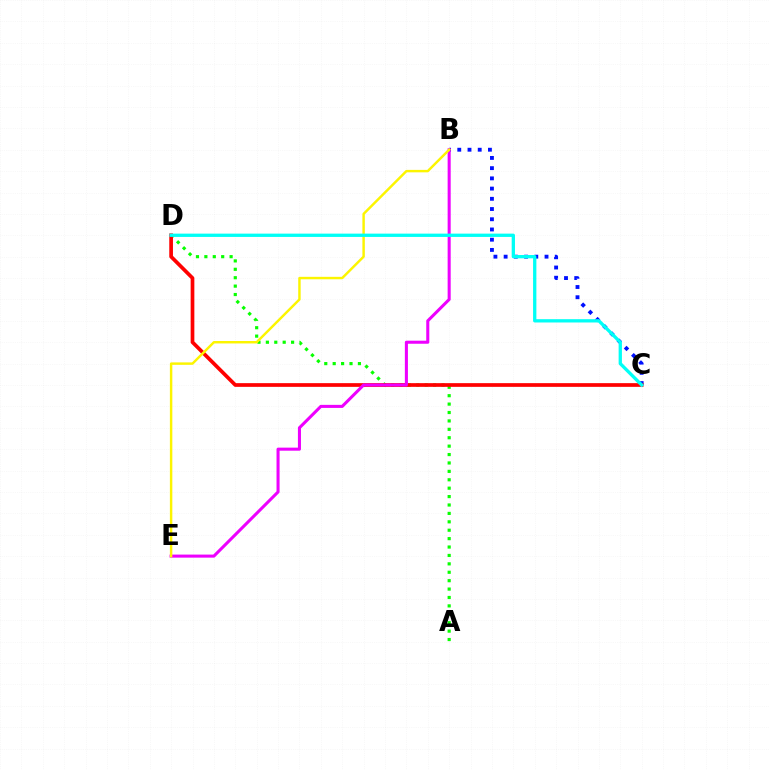{('A', 'D'): [{'color': '#08ff00', 'line_style': 'dotted', 'thickness': 2.28}], ('B', 'C'): [{'color': '#0010ff', 'line_style': 'dotted', 'thickness': 2.78}], ('C', 'D'): [{'color': '#ff0000', 'line_style': 'solid', 'thickness': 2.67}, {'color': '#00fff6', 'line_style': 'solid', 'thickness': 2.38}], ('B', 'E'): [{'color': '#ee00ff', 'line_style': 'solid', 'thickness': 2.2}, {'color': '#fcf500', 'line_style': 'solid', 'thickness': 1.76}]}